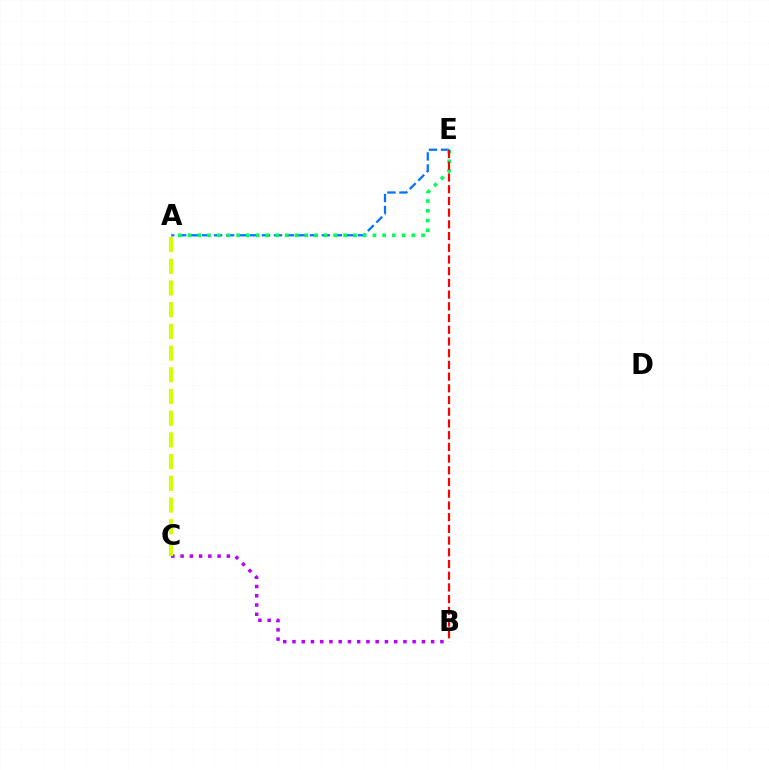{('A', 'E'): [{'color': '#0074ff', 'line_style': 'dashed', 'thickness': 1.63}, {'color': '#00ff5c', 'line_style': 'dotted', 'thickness': 2.64}], ('B', 'C'): [{'color': '#b900ff', 'line_style': 'dotted', 'thickness': 2.51}], ('A', 'C'): [{'color': '#d1ff00', 'line_style': 'dashed', 'thickness': 2.95}], ('B', 'E'): [{'color': '#ff0000', 'line_style': 'dashed', 'thickness': 1.59}]}